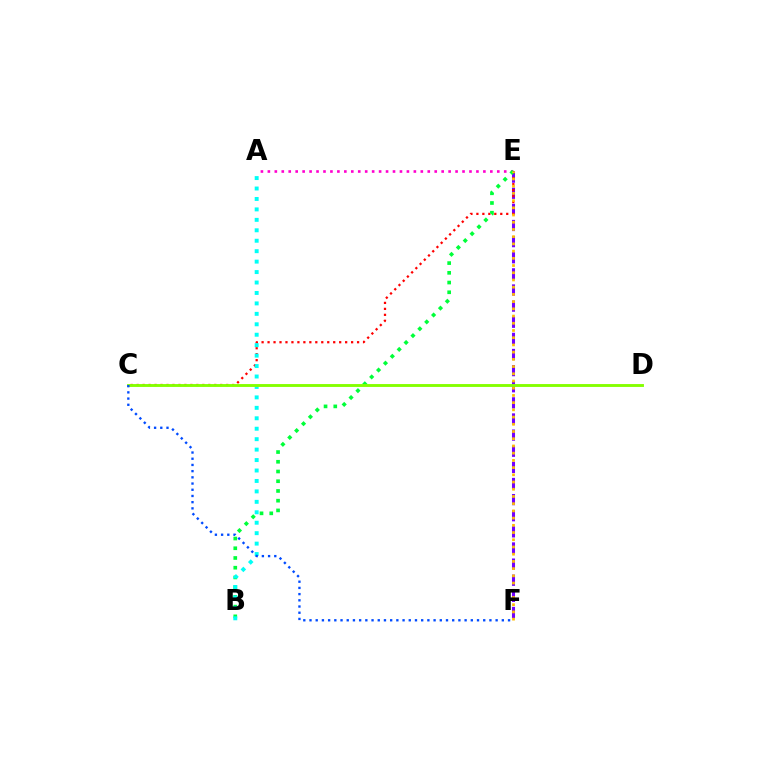{('E', 'F'): [{'color': '#7200ff', 'line_style': 'dashed', 'thickness': 2.19}, {'color': '#ffbd00', 'line_style': 'dotted', 'thickness': 1.96}], ('A', 'E'): [{'color': '#ff00cf', 'line_style': 'dotted', 'thickness': 1.89}], ('C', 'E'): [{'color': '#ff0000', 'line_style': 'dotted', 'thickness': 1.62}], ('B', 'E'): [{'color': '#00ff39', 'line_style': 'dotted', 'thickness': 2.64}], ('A', 'B'): [{'color': '#00fff6', 'line_style': 'dotted', 'thickness': 2.84}], ('C', 'D'): [{'color': '#84ff00', 'line_style': 'solid', 'thickness': 2.07}], ('C', 'F'): [{'color': '#004bff', 'line_style': 'dotted', 'thickness': 1.69}]}